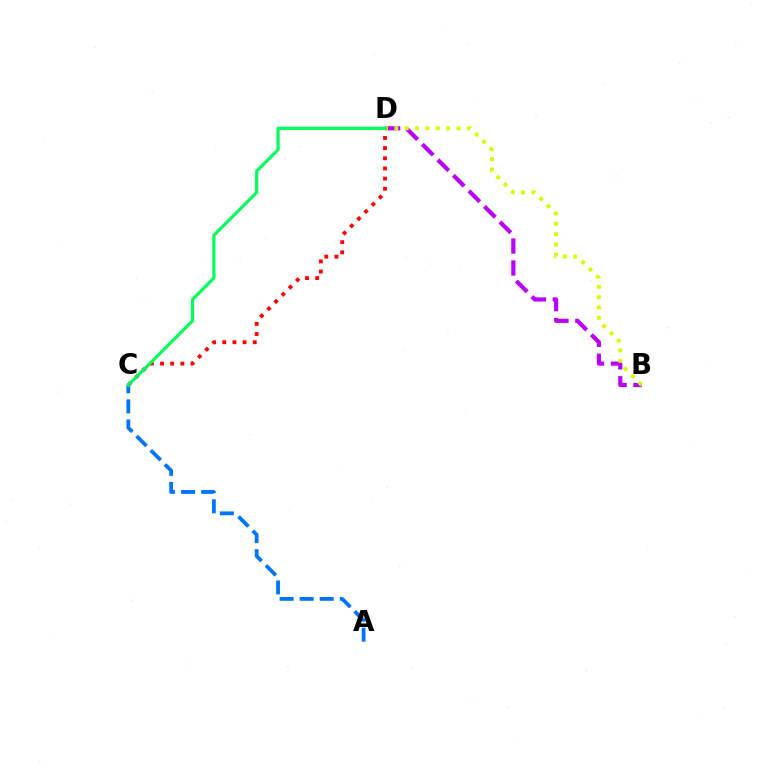{('B', 'D'): [{'color': '#b900ff', 'line_style': 'dashed', 'thickness': 2.98}, {'color': '#d1ff00', 'line_style': 'dotted', 'thickness': 2.82}], ('C', 'D'): [{'color': '#ff0000', 'line_style': 'dotted', 'thickness': 2.76}, {'color': '#00ff5c', 'line_style': 'solid', 'thickness': 2.29}], ('A', 'C'): [{'color': '#0074ff', 'line_style': 'dashed', 'thickness': 2.72}]}